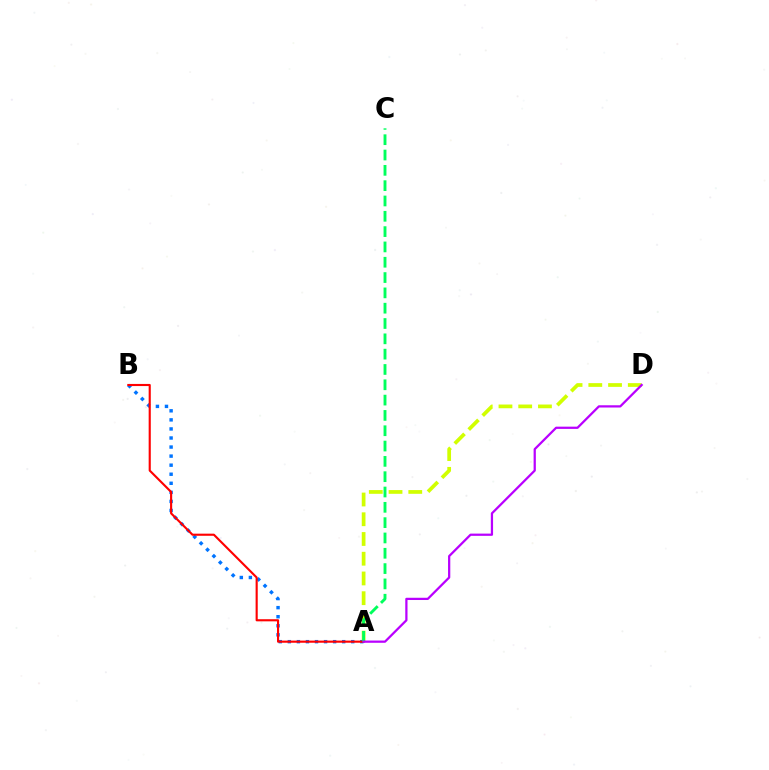{('A', 'D'): [{'color': '#d1ff00', 'line_style': 'dashed', 'thickness': 2.68}, {'color': '#b900ff', 'line_style': 'solid', 'thickness': 1.62}], ('A', 'B'): [{'color': '#0074ff', 'line_style': 'dotted', 'thickness': 2.46}, {'color': '#ff0000', 'line_style': 'solid', 'thickness': 1.53}], ('A', 'C'): [{'color': '#00ff5c', 'line_style': 'dashed', 'thickness': 2.08}]}